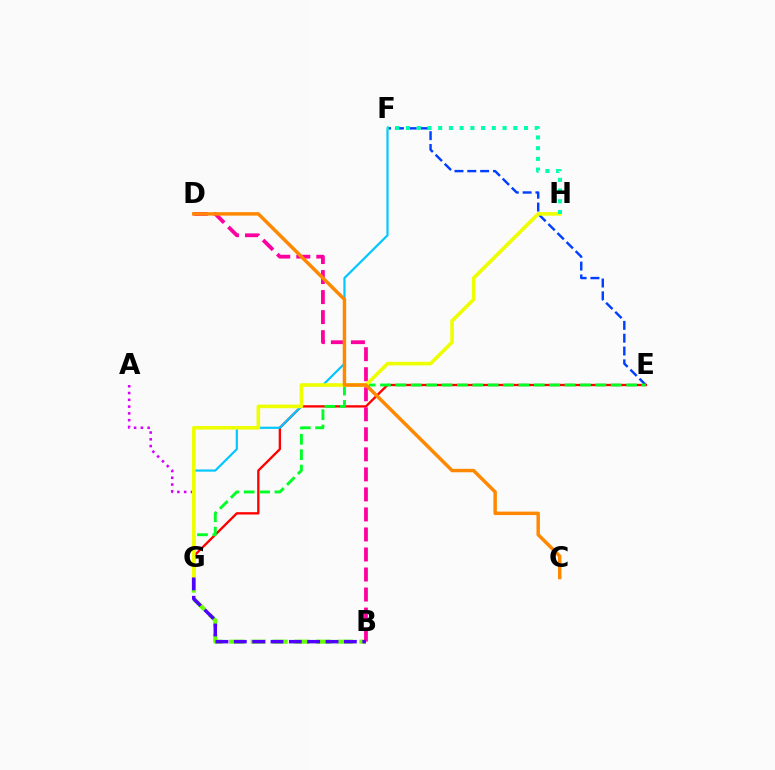{('E', 'F'): [{'color': '#003fff', 'line_style': 'dashed', 'thickness': 1.74}], ('E', 'G'): [{'color': '#ff0000', 'line_style': 'solid', 'thickness': 1.68}, {'color': '#00ff27', 'line_style': 'dashed', 'thickness': 2.09}], ('A', 'G'): [{'color': '#d600ff', 'line_style': 'dotted', 'thickness': 1.84}], ('B', 'G'): [{'color': '#66ff00', 'line_style': 'dashed', 'thickness': 2.95}, {'color': '#4f00ff', 'line_style': 'dashed', 'thickness': 2.49}], ('B', 'D'): [{'color': '#ff00a0', 'line_style': 'dashed', 'thickness': 2.72}], ('F', 'G'): [{'color': '#00c7ff', 'line_style': 'solid', 'thickness': 1.57}], ('G', 'H'): [{'color': '#eeff00', 'line_style': 'solid', 'thickness': 2.59}], ('C', 'D'): [{'color': '#ff8800', 'line_style': 'solid', 'thickness': 2.49}], ('F', 'H'): [{'color': '#00ffaf', 'line_style': 'dotted', 'thickness': 2.91}]}